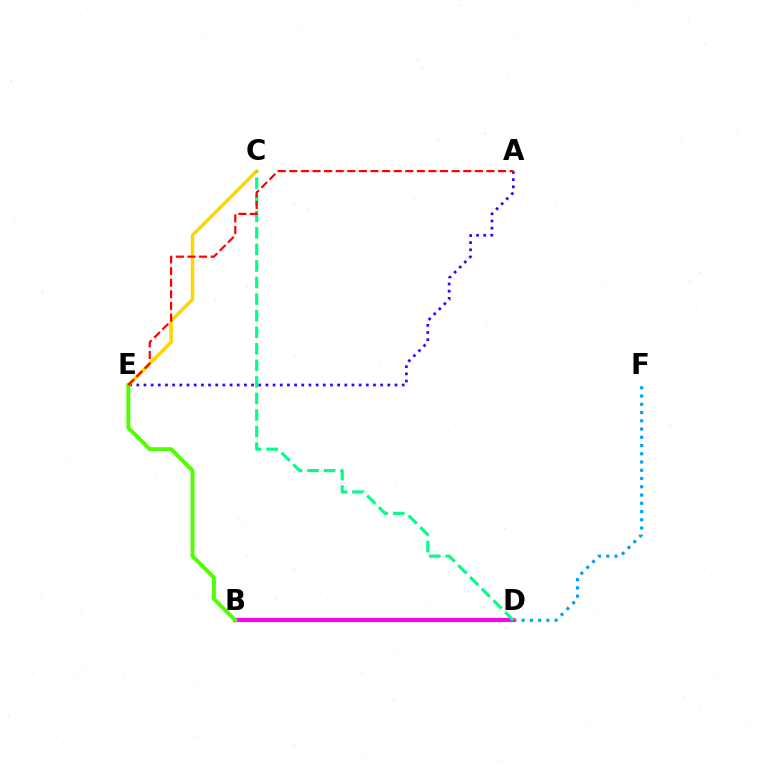{('D', 'F'): [{'color': '#009eff', 'line_style': 'dotted', 'thickness': 2.24}], ('B', 'D'): [{'color': '#ff00ed', 'line_style': 'solid', 'thickness': 2.97}], ('A', 'E'): [{'color': '#3700ff', 'line_style': 'dotted', 'thickness': 1.95}, {'color': '#ff0000', 'line_style': 'dashed', 'thickness': 1.58}], ('C', 'E'): [{'color': '#ffd500', 'line_style': 'solid', 'thickness': 2.49}], ('C', 'D'): [{'color': '#00ff86', 'line_style': 'dashed', 'thickness': 2.25}], ('B', 'E'): [{'color': '#4fff00', 'line_style': 'solid', 'thickness': 2.83}]}